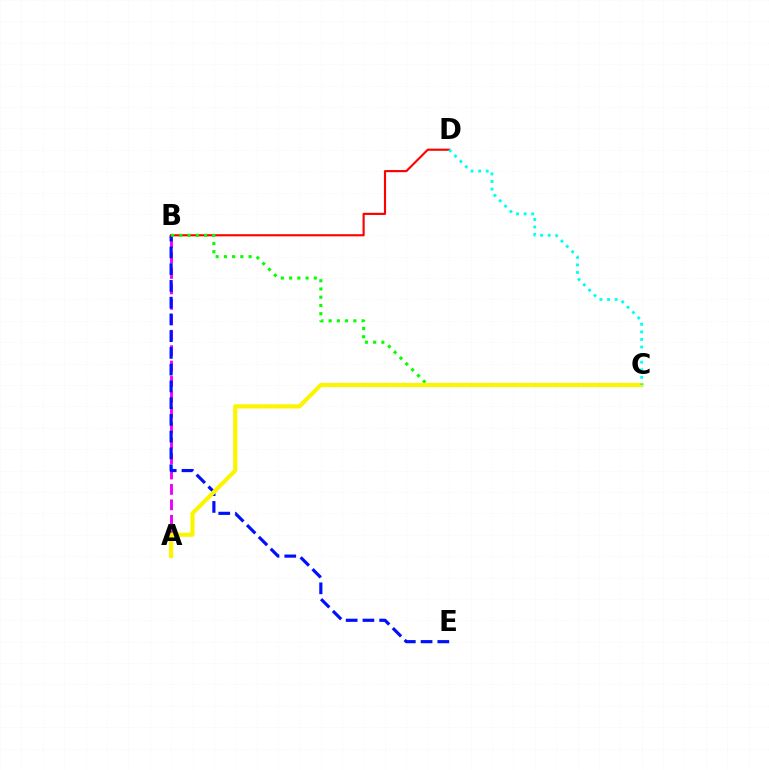{('A', 'B'): [{'color': '#ee00ff', 'line_style': 'dashed', 'thickness': 2.1}], ('B', 'E'): [{'color': '#0010ff', 'line_style': 'dashed', 'thickness': 2.28}], ('B', 'D'): [{'color': '#ff0000', 'line_style': 'solid', 'thickness': 1.54}], ('B', 'C'): [{'color': '#08ff00', 'line_style': 'dotted', 'thickness': 2.24}], ('A', 'C'): [{'color': '#fcf500', 'line_style': 'solid', 'thickness': 2.98}], ('C', 'D'): [{'color': '#00fff6', 'line_style': 'dotted', 'thickness': 2.06}]}